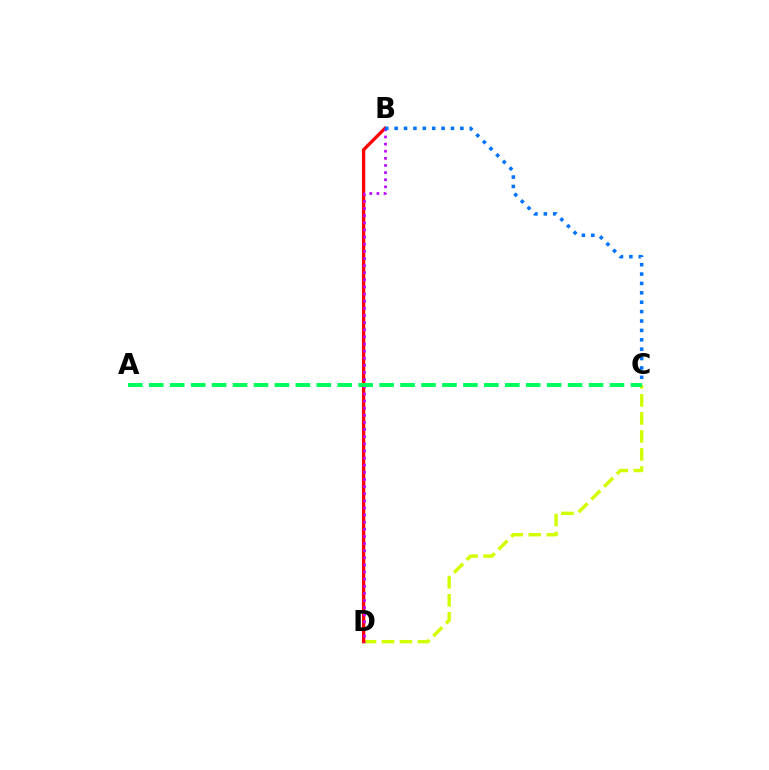{('C', 'D'): [{'color': '#d1ff00', 'line_style': 'dashed', 'thickness': 2.45}], ('B', 'D'): [{'color': '#ff0000', 'line_style': 'solid', 'thickness': 2.4}, {'color': '#b900ff', 'line_style': 'dotted', 'thickness': 1.94}], ('B', 'C'): [{'color': '#0074ff', 'line_style': 'dotted', 'thickness': 2.55}], ('A', 'C'): [{'color': '#00ff5c', 'line_style': 'dashed', 'thickness': 2.85}]}